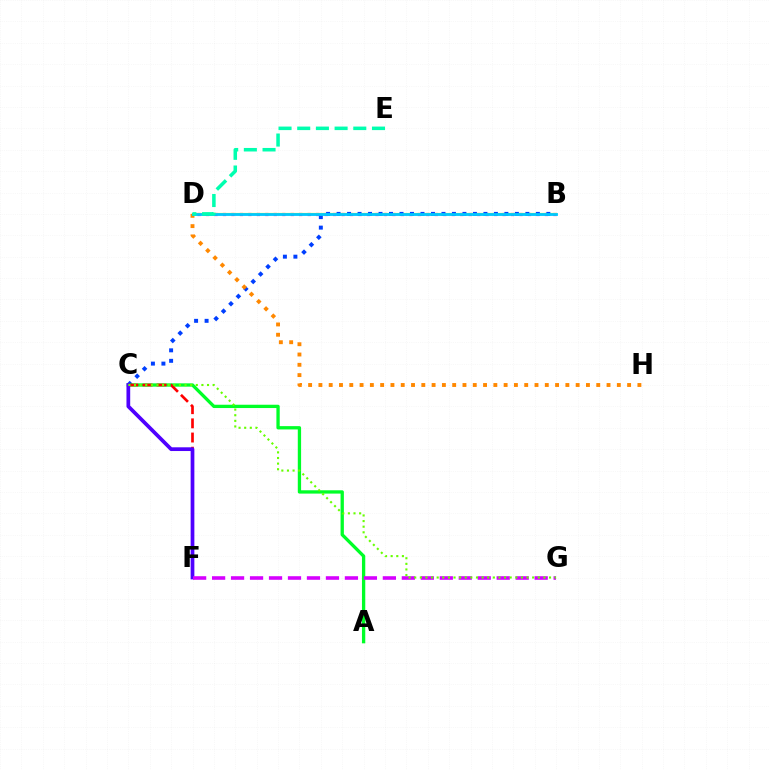{('B', 'D'): [{'color': '#ff00a0', 'line_style': 'dotted', 'thickness': 2.3}, {'color': '#eeff00', 'line_style': 'solid', 'thickness': 1.58}, {'color': '#00c7ff', 'line_style': 'solid', 'thickness': 2.03}], ('B', 'C'): [{'color': '#003fff', 'line_style': 'dotted', 'thickness': 2.85}], ('D', 'H'): [{'color': '#ff8800', 'line_style': 'dotted', 'thickness': 2.8}], ('D', 'E'): [{'color': '#00ffaf', 'line_style': 'dashed', 'thickness': 2.54}], ('A', 'C'): [{'color': '#00ff27', 'line_style': 'solid', 'thickness': 2.38}], ('C', 'F'): [{'color': '#ff0000', 'line_style': 'dashed', 'thickness': 1.93}, {'color': '#4f00ff', 'line_style': 'solid', 'thickness': 2.68}], ('F', 'G'): [{'color': '#d600ff', 'line_style': 'dashed', 'thickness': 2.58}], ('C', 'G'): [{'color': '#66ff00', 'line_style': 'dotted', 'thickness': 1.53}]}